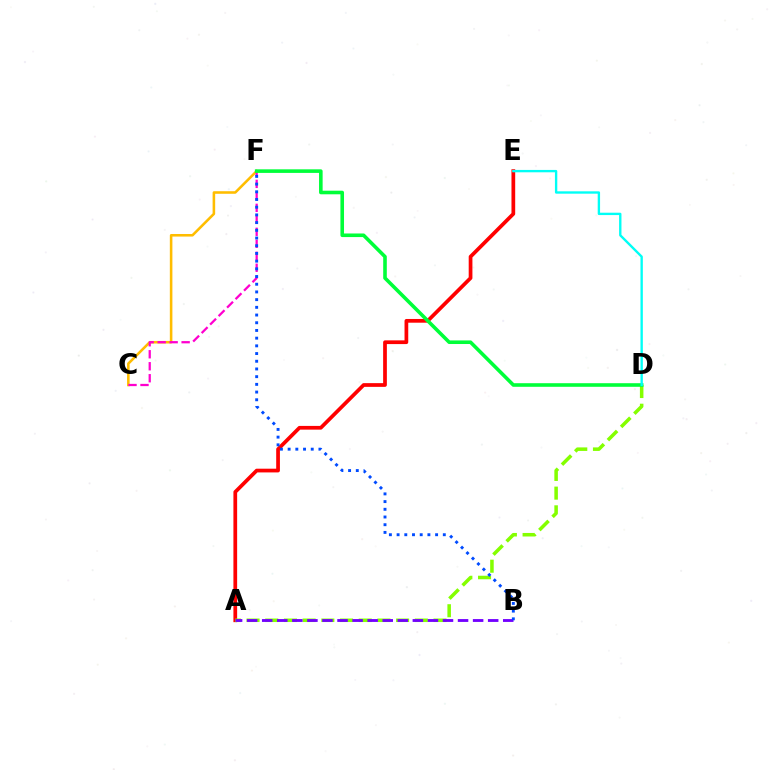{('A', 'E'): [{'color': '#ff0000', 'line_style': 'solid', 'thickness': 2.68}], ('C', 'F'): [{'color': '#ffbd00', 'line_style': 'solid', 'thickness': 1.85}, {'color': '#ff00cf', 'line_style': 'dashed', 'thickness': 1.63}], ('A', 'D'): [{'color': '#84ff00', 'line_style': 'dashed', 'thickness': 2.54}], ('A', 'B'): [{'color': '#7200ff', 'line_style': 'dashed', 'thickness': 2.05}], ('B', 'F'): [{'color': '#004bff', 'line_style': 'dotted', 'thickness': 2.09}], ('D', 'F'): [{'color': '#00ff39', 'line_style': 'solid', 'thickness': 2.59}], ('D', 'E'): [{'color': '#00fff6', 'line_style': 'solid', 'thickness': 1.7}]}